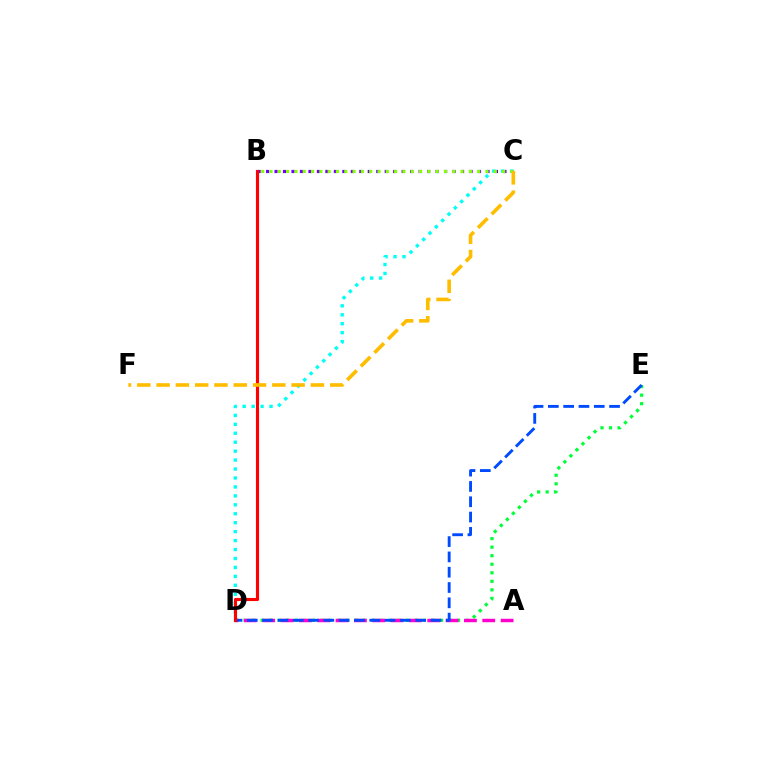{('D', 'E'): [{'color': '#00ff39', 'line_style': 'dotted', 'thickness': 2.32}, {'color': '#004bff', 'line_style': 'dashed', 'thickness': 2.08}], ('A', 'D'): [{'color': '#ff00cf', 'line_style': 'dashed', 'thickness': 2.49}], ('B', 'C'): [{'color': '#7200ff', 'line_style': 'dotted', 'thickness': 2.3}, {'color': '#84ff00', 'line_style': 'dotted', 'thickness': 2.26}], ('C', 'D'): [{'color': '#00fff6', 'line_style': 'dotted', 'thickness': 2.43}], ('B', 'D'): [{'color': '#ff0000', 'line_style': 'solid', 'thickness': 2.25}], ('C', 'F'): [{'color': '#ffbd00', 'line_style': 'dashed', 'thickness': 2.62}]}